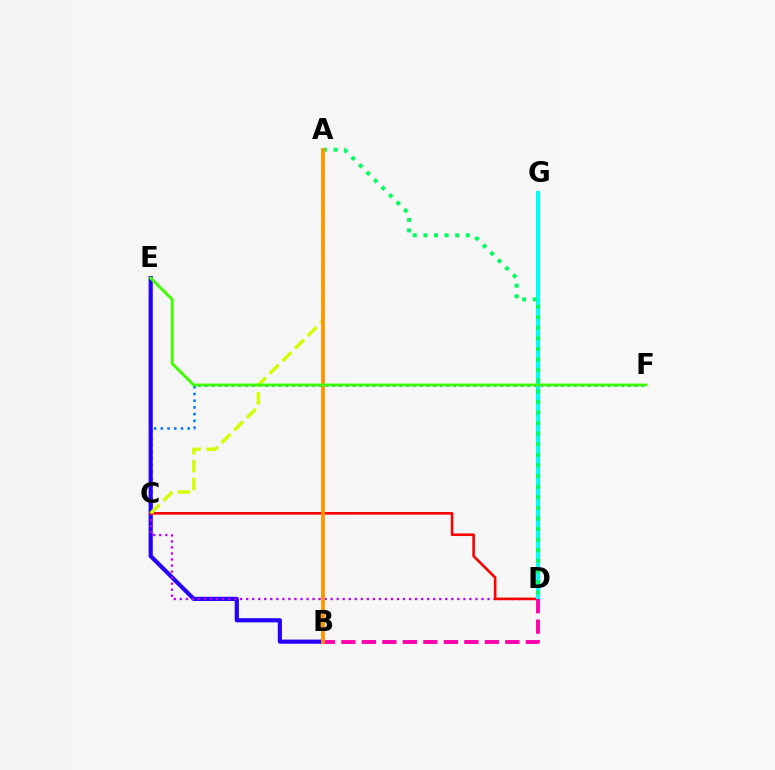{('C', 'F'): [{'color': '#0074ff', 'line_style': 'dotted', 'thickness': 1.83}], ('B', 'E'): [{'color': '#2500ff', 'line_style': 'solid', 'thickness': 2.99}], ('C', 'D'): [{'color': '#b900ff', 'line_style': 'dotted', 'thickness': 1.64}, {'color': '#ff0000', 'line_style': 'solid', 'thickness': 1.89}], ('A', 'C'): [{'color': '#d1ff00', 'line_style': 'dashed', 'thickness': 2.43}], ('D', 'G'): [{'color': '#00fff6', 'line_style': 'solid', 'thickness': 2.99}], ('A', 'D'): [{'color': '#00ff5c', 'line_style': 'dotted', 'thickness': 2.88}], ('B', 'D'): [{'color': '#ff00ac', 'line_style': 'dashed', 'thickness': 2.78}], ('A', 'B'): [{'color': '#ff9400', 'line_style': 'solid', 'thickness': 2.73}], ('E', 'F'): [{'color': '#3dff00', 'line_style': 'solid', 'thickness': 2.08}]}